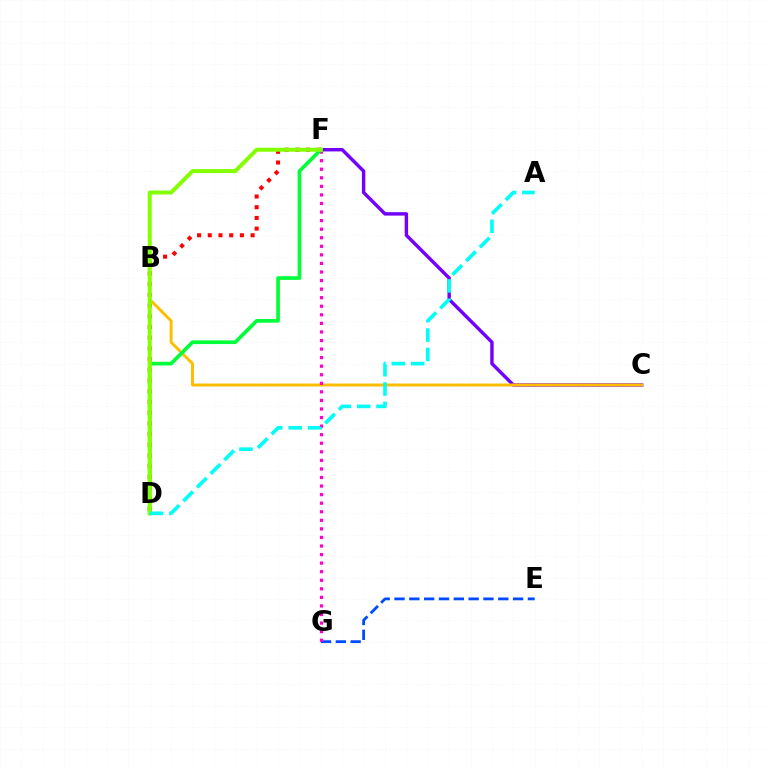{('C', 'F'): [{'color': '#7200ff', 'line_style': 'solid', 'thickness': 2.46}], ('D', 'F'): [{'color': '#ff0000', 'line_style': 'dotted', 'thickness': 2.91}, {'color': '#00ff39', 'line_style': 'solid', 'thickness': 2.65}, {'color': '#84ff00', 'line_style': 'solid', 'thickness': 2.88}], ('B', 'C'): [{'color': '#ffbd00', 'line_style': 'solid', 'thickness': 2.13}], ('E', 'G'): [{'color': '#004bff', 'line_style': 'dashed', 'thickness': 2.01}], ('F', 'G'): [{'color': '#ff00cf', 'line_style': 'dotted', 'thickness': 2.33}], ('A', 'D'): [{'color': '#00fff6', 'line_style': 'dashed', 'thickness': 2.63}]}